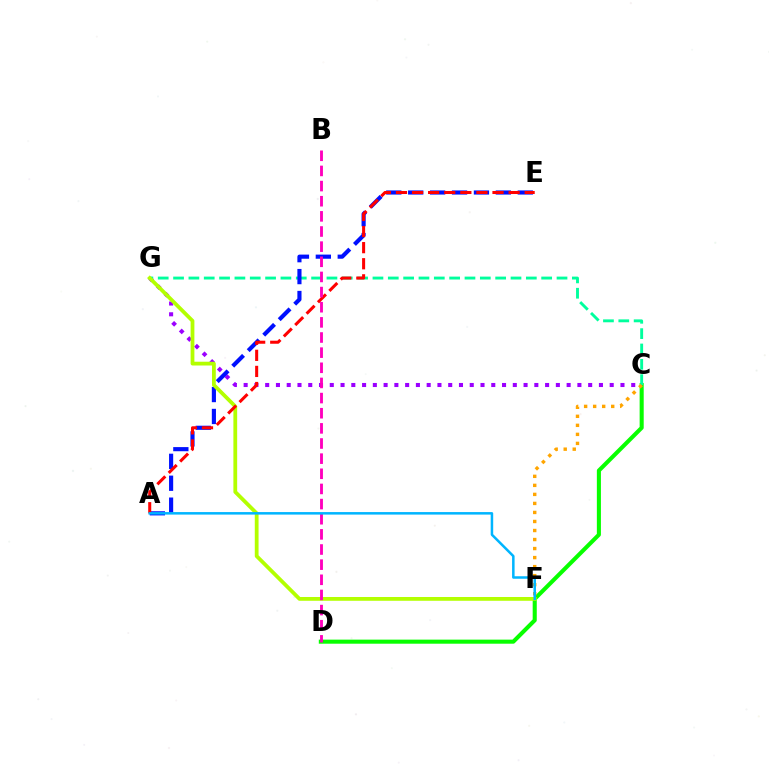{('C', 'D'): [{'color': '#08ff00', 'line_style': 'solid', 'thickness': 2.93}], ('C', 'G'): [{'color': '#9b00ff', 'line_style': 'dotted', 'thickness': 2.93}, {'color': '#00ff9d', 'line_style': 'dashed', 'thickness': 2.08}], ('A', 'E'): [{'color': '#0010ff', 'line_style': 'dashed', 'thickness': 2.98}, {'color': '#ff0000', 'line_style': 'dashed', 'thickness': 2.19}], ('F', 'G'): [{'color': '#b3ff00', 'line_style': 'solid', 'thickness': 2.72}], ('C', 'F'): [{'color': '#ffa500', 'line_style': 'dotted', 'thickness': 2.45}], ('B', 'D'): [{'color': '#ff00bd', 'line_style': 'dashed', 'thickness': 2.06}], ('A', 'F'): [{'color': '#00b5ff', 'line_style': 'solid', 'thickness': 1.81}]}